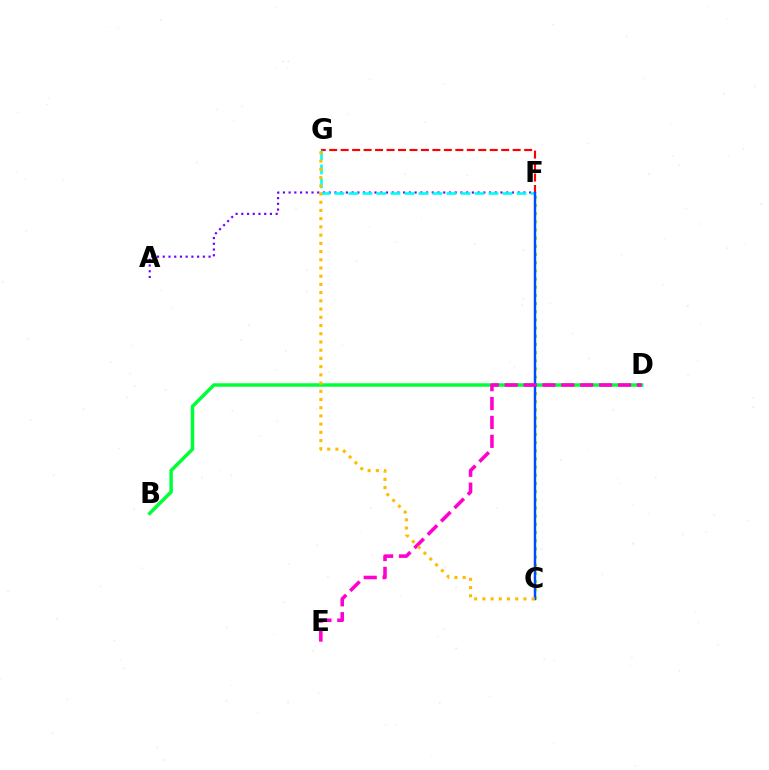{('C', 'F'): [{'color': '#84ff00', 'line_style': 'dotted', 'thickness': 2.22}, {'color': '#004bff', 'line_style': 'solid', 'thickness': 1.76}], ('F', 'G'): [{'color': '#ff0000', 'line_style': 'dashed', 'thickness': 1.56}, {'color': '#00fff6', 'line_style': 'dashed', 'thickness': 1.9}], ('A', 'F'): [{'color': '#7200ff', 'line_style': 'dotted', 'thickness': 1.56}], ('B', 'D'): [{'color': '#00ff39', 'line_style': 'solid', 'thickness': 2.51}], ('D', 'E'): [{'color': '#ff00cf', 'line_style': 'dashed', 'thickness': 2.57}], ('C', 'G'): [{'color': '#ffbd00', 'line_style': 'dotted', 'thickness': 2.23}]}